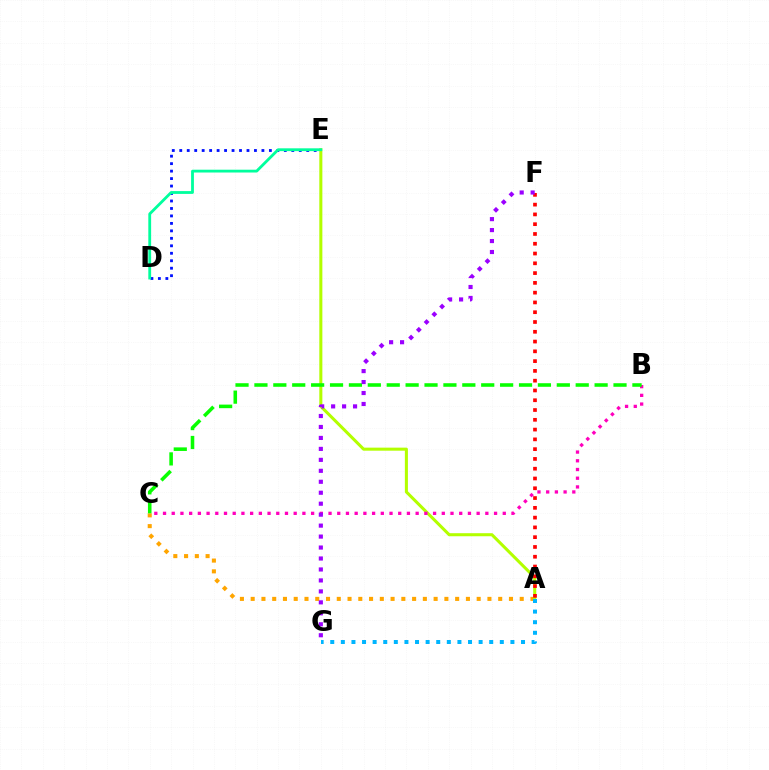{('D', 'E'): [{'color': '#0010ff', 'line_style': 'dotted', 'thickness': 2.03}, {'color': '#00ff9d', 'line_style': 'solid', 'thickness': 2.02}], ('A', 'C'): [{'color': '#ffa500', 'line_style': 'dotted', 'thickness': 2.92}], ('A', 'E'): [{'color': '#b3ff00', 'line_style': 'solid', 'thickness': 2.2}], ('B', 'C'): [{'color': '#ff00bd', 'line_style': 'dotted', 'thickness': 2.37}, {'color': '#08ff00', 'line_style': 'dashed', 'thickness': 2.57}], ('A', 'F'): [{'color': '#ff0000', 'line_style': 'dotted', 'thickness': 2.66}], ('A', 'G'): [{'color': '#00b5ff', 'line_style': 'dotted', 'thickness': 2.88}], ('F', 'G'): [{'color': '#9b00ff', 'line_style': 'dotted', 'thickness': 2.98}]}